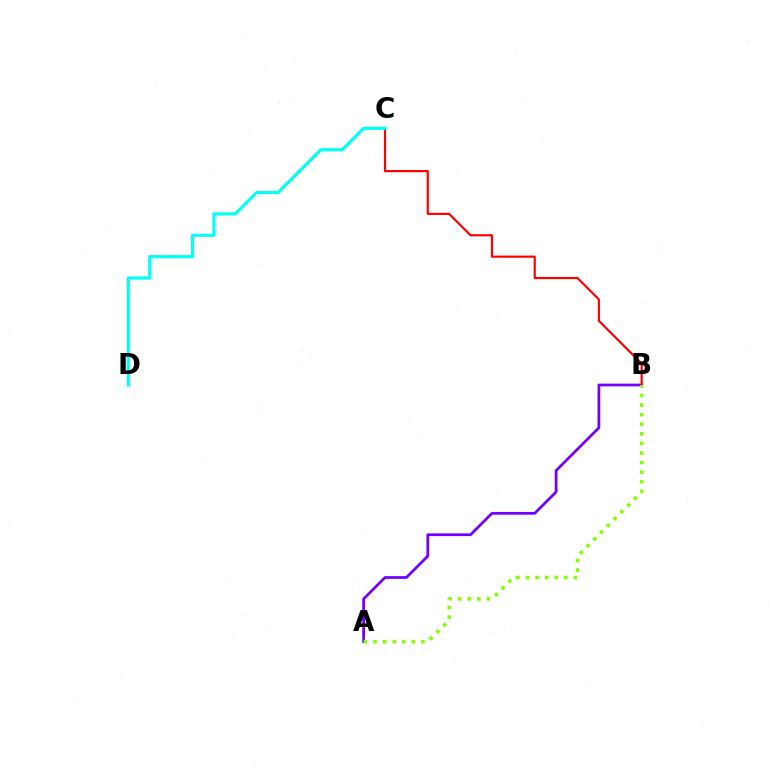{('A', 'B'): [{'color': '#7200ff', 'line_style': 'solid', 'thickness': 1.97}, {'color': '#84ff00', 'line_style': 'dotted', 'thickness': 2.6}], ('B', 'C'): [{'color': '#ff0000', 'line_style': 'solid', 'thickness': 1.57}], ('C', 'D'): [{'color': '#00fff6', 'line_style': 'solid', 'thickness': 2.27}]}